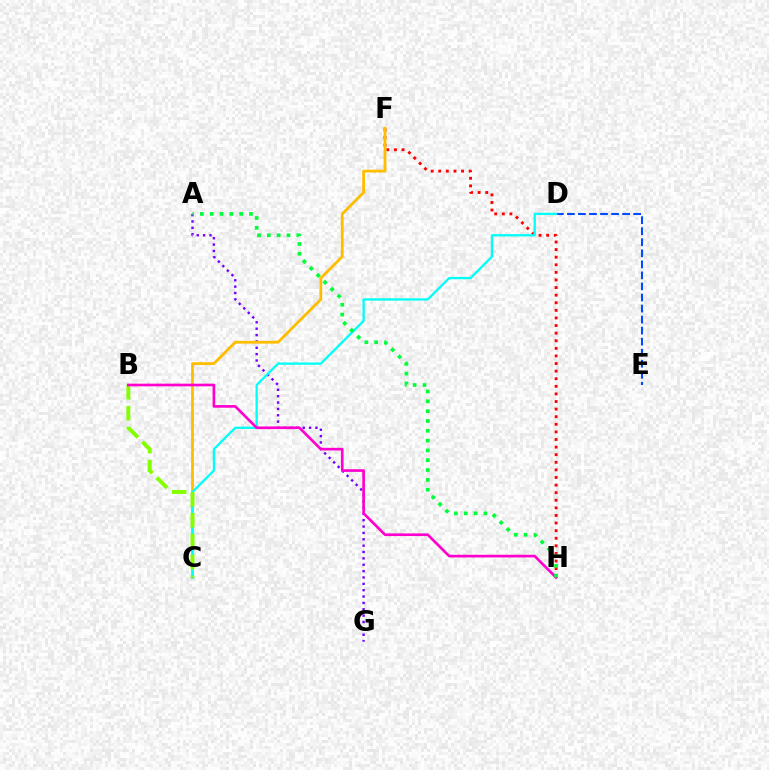{('F', 'H'): [{'color': '#ff0000', 'line_style': 'dotted', 'thickness': 2.06}], ('A', 'G'): [{'color': '#7200ff', 'line_style': 'dotted', 'thickness': 1.73}], ('C', 'F'): [{'color': '#ffbd00', 'line_style': 'solid', 'thickness': 2.01}], ('D', 'E'): [{'color': '#004bff', 'line_style': 'dashed', 'thickness': 1.5}], ('C', 'D'): [{'color': '#00fff6', 'line_style': 'solid', 'thickness': 1.66}], ('B', 'C'): [{'color': '#84ff00', 'line_style': 'dashed', 'thickness': 2.84}], ('B', 'H'): [{'color': '#ff00cf', 'line_style': 'solid', 'thickness': 1.92}], ('A', 'H'): [{'color': '#00ff39', 'line_style': 'dotted', 'thickness': 2.67}]}